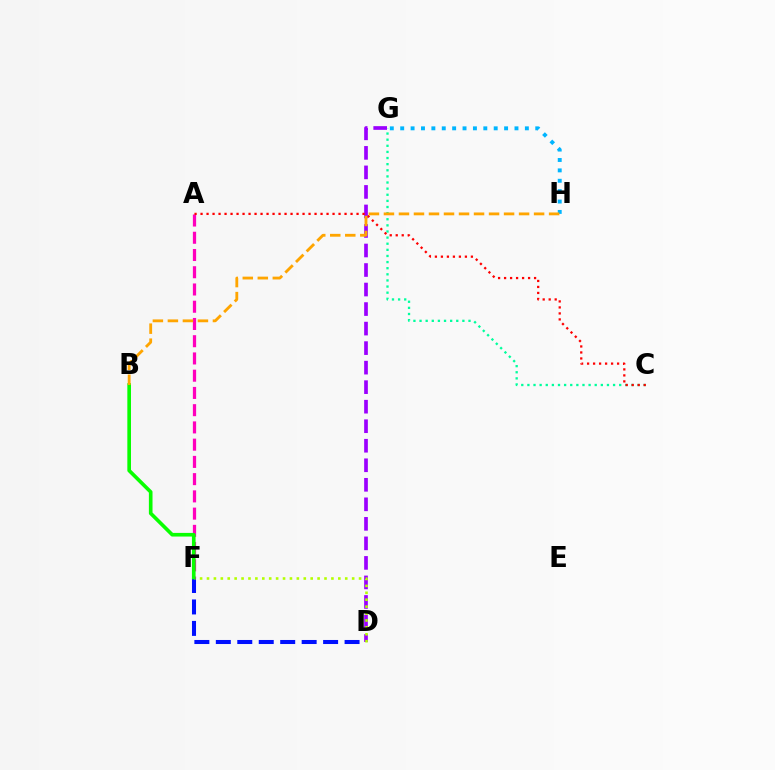{('C', 'G'): [{'color': '#00ff9d', 'line_style': 'dotted', 'thickness': 1.66}], ('D', 'G'): [{'color': '#9b00ff', 'line_style': 'dashed', 'thickness': 2.65}], ('D', 'F'): [{'color': '#0010ff', 'line_style': 'dashed', 'thickness': 2.92}, {'color': '#b3ff00', 'line_style': 'dotted', 'thickness': 1.88}], ('G', 'H'): [{'color': '#00b5ff', 'line_style': 'dotted', 'thickness': 2.82}], ('A', 'F'): [{'color': '#ff00bd', 'line_style': 'dashed', 'thickness': 2.34}], ('A', 'C'): [{'color': '#ff0000', 'line_style': 'dotted', 'thickness': 1.63}], ('B', 'F'): [{'color': '#08ff00', 'line_style': 'solid', 'thickness': 2.62}], ('B', 'H'): [{'color': '#ffa500', 'line_style': 'dashed', 'thickness': 2.04}]}